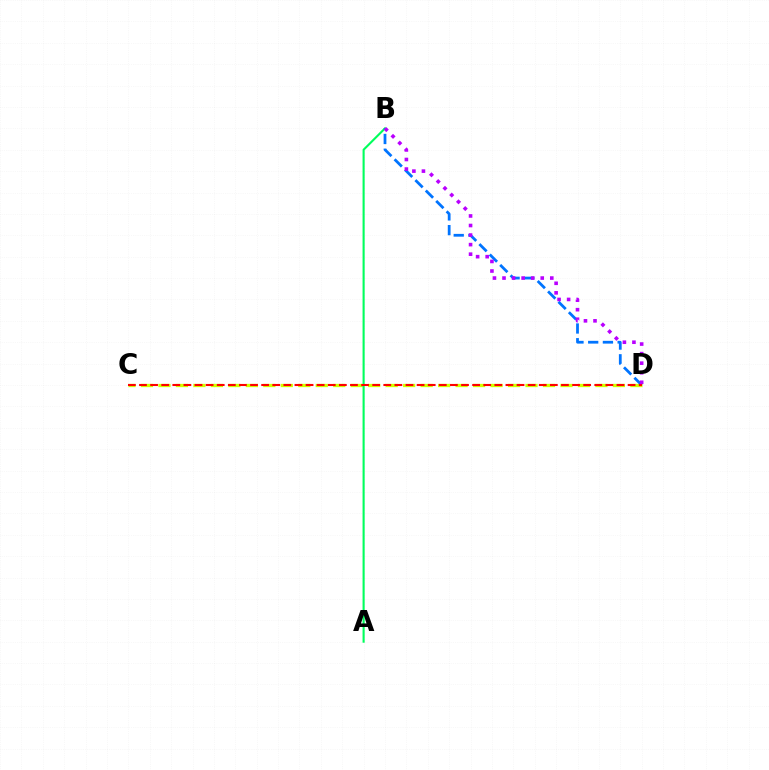{('C', 'D'): [{'color': '#d1ff00', 'line_style': 'dashed', 'thickness': 2.37}, {'color': '#ff0000', 'line_style': 'dashed', 'thickness': 1.51}], ('A', 'B'): [{'color': '#00ff5c', 'line_style': 'solid', 'thickness': 1.52}], ('B', 'D'): [{'color': '#0074ff', 'line_style': 'dashed', 'thickness': 2.0}, {'color': '#b900ff', 'line_style': 'dotted', 'thickness': 2.6}]}